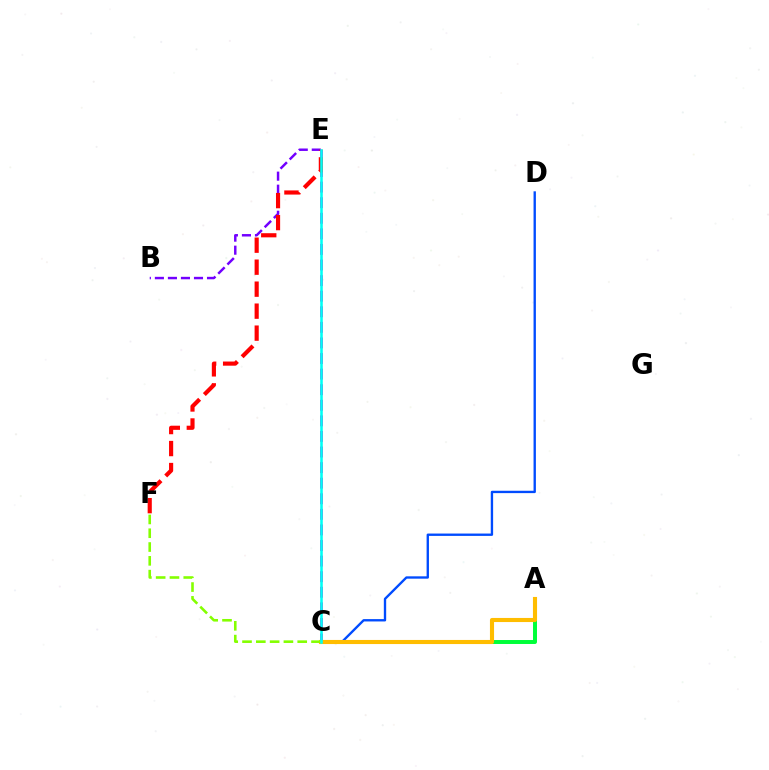{('A', 'C'): [{'color': '#00ff39', 'line_style': 'solid', 'thickness': 2.85}, {'color': '#ffbd00', 'line_style': 'solid', 'thickness': 2.95}], ('C', 'D'): [{'color': '#004bff', 'line_style': 'solid', 'thickness': 1.7}], ('B', 'E'): [{'color': '#7200ff', 'line_style': 'dashed', 'thickness': 1.77}], ('C', 'E'): [{'color': '#ff00cf', 'line_style': 'dashed', 'thickness': 2.12}, {'color': '#00fff6', 'line_style': 'solid', 'thickness': 1.85}], ('E', 'F'): [{'color': '#ff0000', 'line_style': 'dashed', 'thickness': 2.99}], ('C', 'F'): [{'color': '#84ff00', 'line_style': 'dashed', 'thickness': 1.87}]}